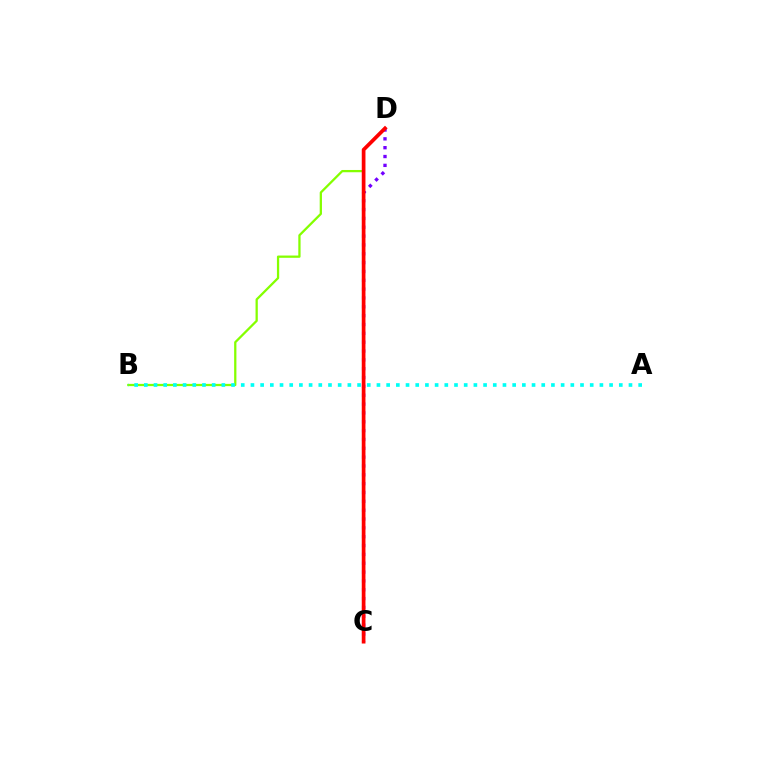{('B', 'D'): [{'color': '#84ff00', 'line_style': 'solid', 'thickness': 1.63}], ('C', 'D'): [{'color': '#7200ff', 'line_style': 'dotted', 'thickness': 2.4}, {'color': '#ff0000', 'line_style': 'solid', 'thickness': 2.67}], ('A', 'B'): [{'color': '#00fff6', 'line_style': 'dotted', 'thickness': 2.63}]}